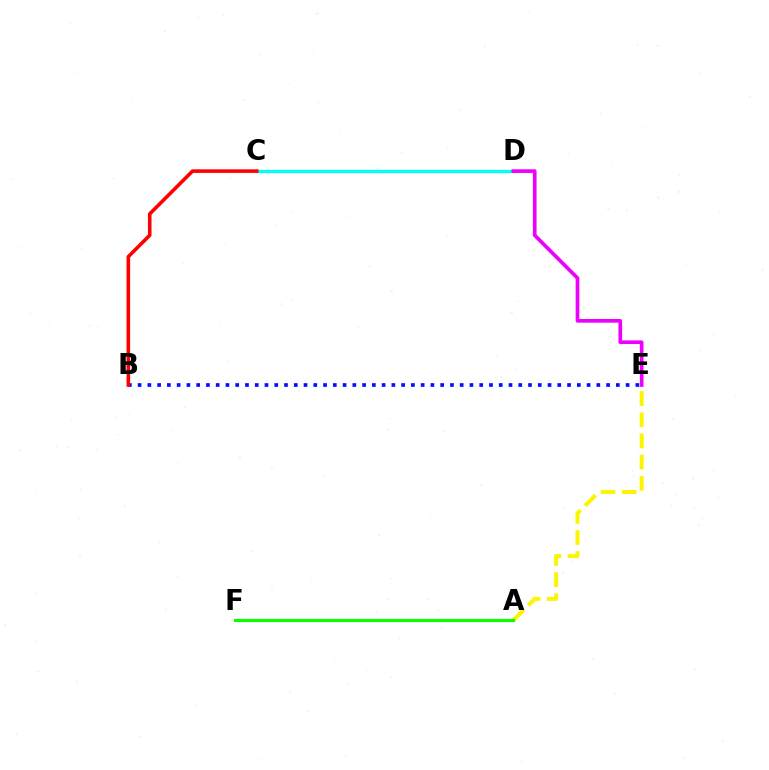{('B', 'E'): [{'color': '#0010ff', 'line_style': 'dotted', 'thickness': 2.65}], ('C', 'D'): [{'color': '#00fff6', 'line_style': 'solid', 'thickness': 2.33}], ('A', 'E'): [{'color': '#fcf500', 'line_style': 'dashed', 'thickness': 2.88}], ('D', 'E'): [{'color': '#ee00ff', 'line_style': 'solid', 'thickness': 2.65}], ('A', 'F'): [{'color': '#08ff00', 'line_style': 'solid', 'thickness': 2.26}], ('B', 'C'): [{'color': '#ff0000', 'line_style': 'solid', 'thickness': 2.59}]}